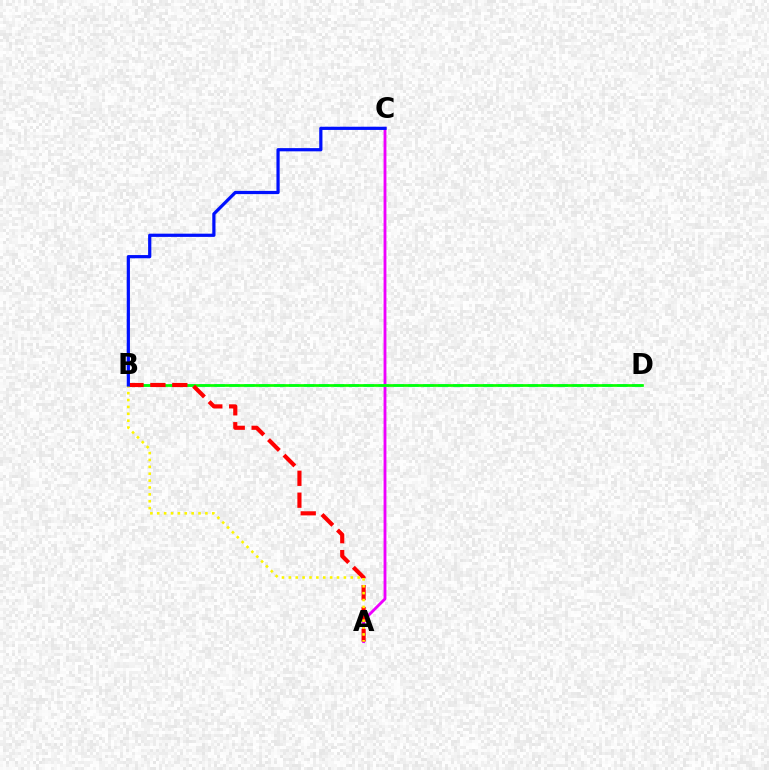{('A', 'C'): [{'color': '#ee00ff', 'line_style': 'solid', 'thickness': 2.05}], ('B', 'D'): [{'color': '#00fff6', 'line_style': 'dashed', 'thickness': 2.03}, {'color': '#08ff00', 'line_style': 'solid', 'thickness': 1.94}], ('A', 'B'): [{'color': '#ff0000', 'line_style': 'dashed', 'thickness': 2.98}, {'color': '#fcf500', 'line_style': 'dotted', 'thickness': 1.87}], ('B', 'C'): [{'color': '#0010ff', 'line_style': 'solid', 'thickness': 2.32}]}